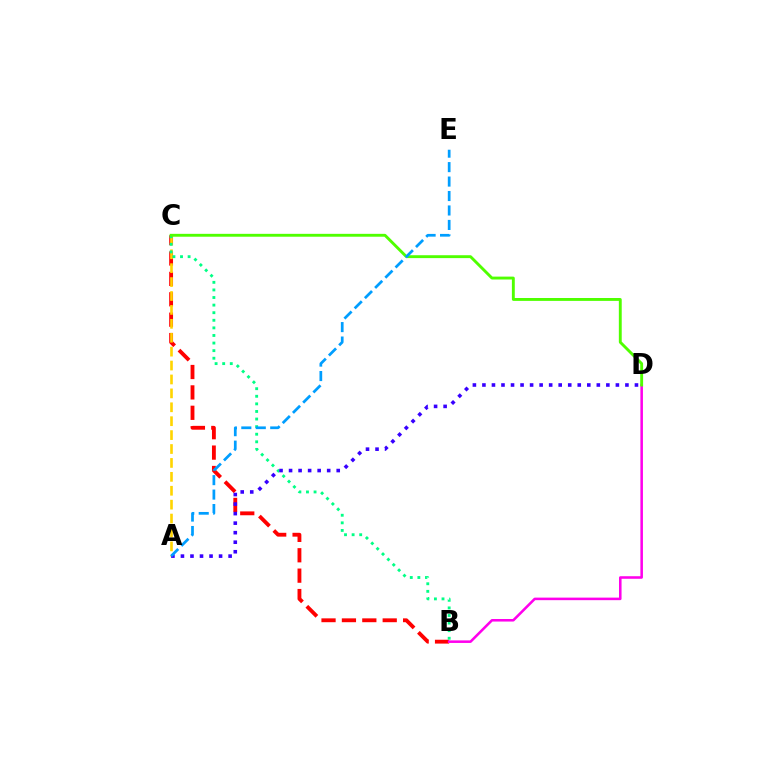{('B', 'C'): [{'color': '#ff0000', 'line_style': 'dashed', 'thickness': 2.77}, {'color': '#00ff86', 'line_style': 'dotted', 'thickness': 2.06}], ('A', 'C'): [{'color': '#ffd500', 'line_style': 'dashed', 'thickness': 1.89}], ('B', 'D'): [{'color': '#ff00ed', 'line_style': 'solid', 'thickness': 1.84}], ('A', 'D'): [{'color': '#3700ff', 'line_style': 'dotted', 'thickness': 2.59}], ('C', 'D'): [{'color': '#4fff00', 'line_style': 'solid', 'thickness': 2.08}], ('A', 'E'): [{'color': '#009eff', 'line_style': 'dashed', 'thickness': 1.96}]}